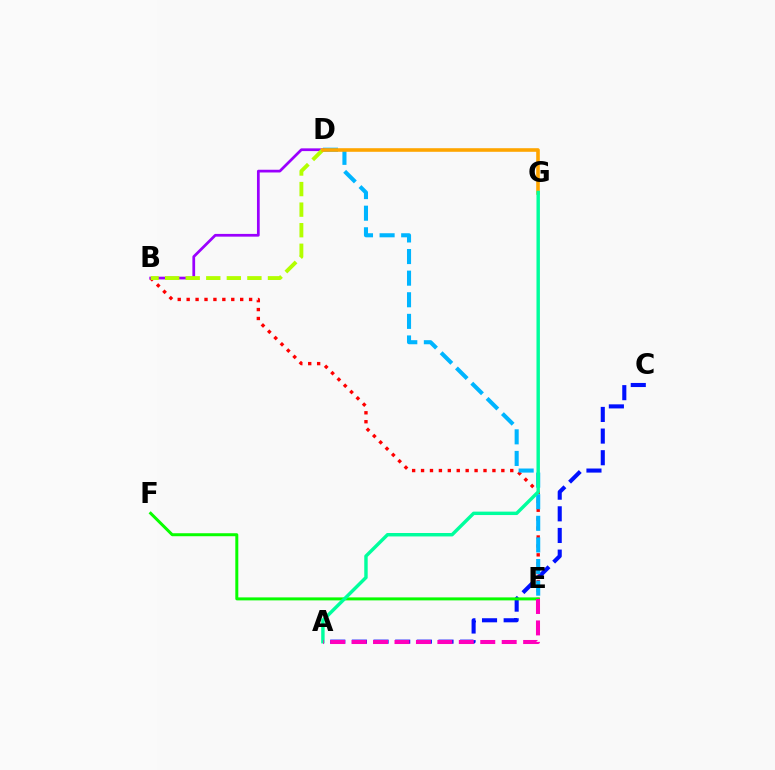{('A', 'C'): [{'color': '#0010ff', 'line_style': 'dashed', 'thickness': 2.94}], ('B', 'E'): [{'color': '#ff0000', 'line_style': 'dotted', 'thickness': 2.42}], ('D', 'E'): [{'color': '#00b5ff', 'line_style': 'dashed', 'thickness': 2.93}], ('E', 'F'): [{'color': '#08ff00', 'line_style': 'solid', 'thickness': 2.15}], ('B', 'D'): [{'color': '#9b00ff', 'line_style': 'solid', 'thickness': 1.97}, {'color': '#b3ff00', 'line_style': 'dashed', 'thickness': 2.79}], ('D', 'G'): [{'color': '#ffa500', 'line_style': 'solid', 'thickness': 2.59}], ('A', 'G'): [{'color': '#00ff9d', 'line_style': 'solid', 'thickness': 2.47}], ('A', 'E'): [{'color': '#ff00bd', 'line_style': 'dashed', 'thickness': 2.91}]}